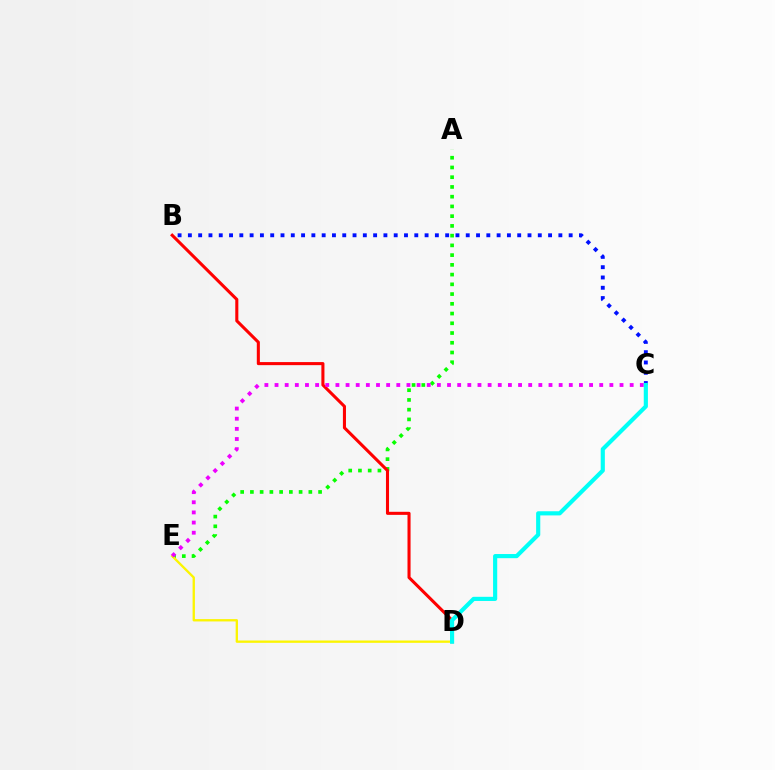{('A', 'E'): [{'color': '#08ff00', 'line_style': 'dotted', 'thickness': 2.65}], ('B', 'D'): [{'color': '#ff0000', 'line_style': 'solid', 'thickness': 2.21}], ('D', 'E'): [{'color': '#fcf500', 'line_style': 'solid', 'thickness': 1.67}], ('B', 'C'): [{'color': '#0010ff', 'line_style': 'dotted', 'thickness': 2.8}], ('C', 'E'): [{'color': '#ee00ff', 'line_style': 'dotted', 'thickness': 2.76}], ('C', 'D'): [{'color': '#00fff6', 'line_style': 'solid', 'thickness': 2.99}]}